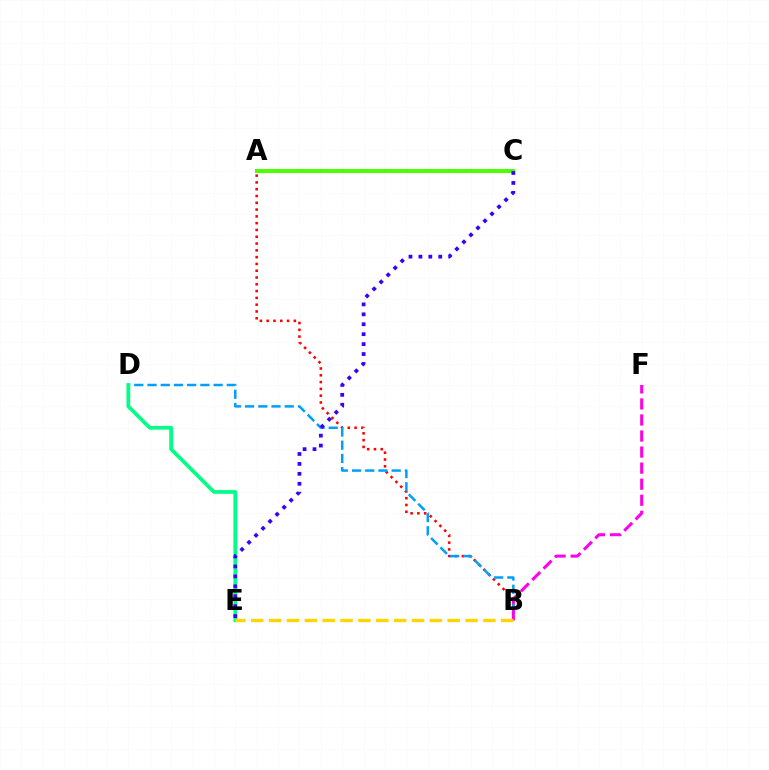{('A', 'B'): [{'color': '#ff0000', 'line_style': 'dotted', 'thickness': 1.85}], ('B', 'D'): [{'color': '#009eff', 'line_style': 'dashed', 'thickness': 1.8}], ('B', 'F'): [{'color': '#ff00ed', 'line_style': 'dashed', 'thickness': 2.18}], ('D', 'E'): [{'color': '#00ff86', 'line_style': 'solid', 'thickness': 2.7}], ('A', 'C'): [{'color': '#4fff00', 'line_style': 'solid', 'thickness': 2.87}], ('B', 'E'): [{'color': '#ffd500', 'line_style': 'dashed', 'thickness': 2.43}], ('C', 'E'): [{'color': '#3700ff', 'line_style': 'dotted', 'thickness': 2.7}]}